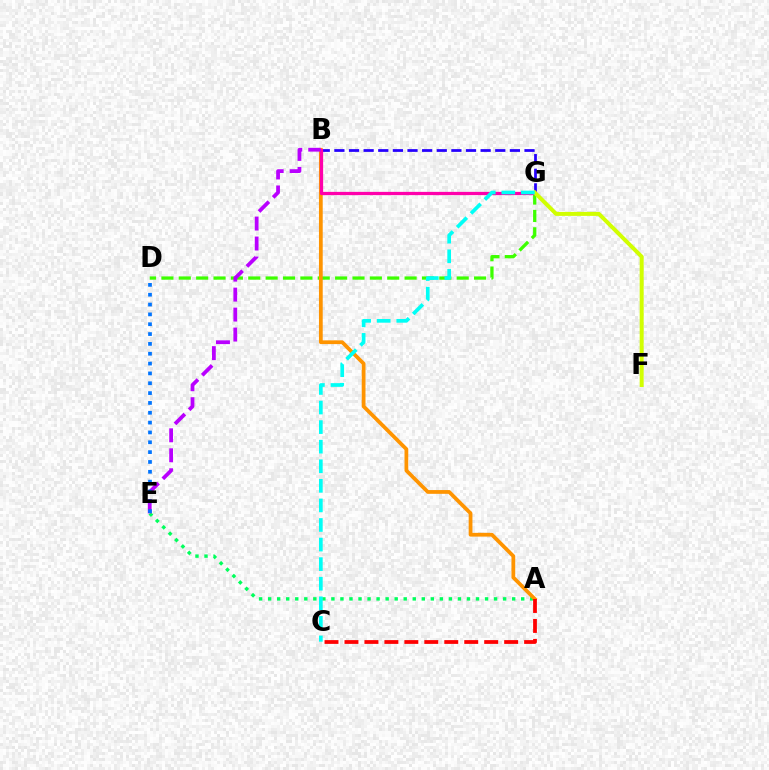{('A', 'E'): [{'color': '#00ff5c', 'line_style': 'dotted', 'thickness': 2.46}], ('D', 'G'): [{'color': '#3dff00', 'line_style': 'dashed', 'thickness': 2.36}], ('B', 'G'): [{'color': '#2500ff', 'line_style': 'dashed', 'thickness': 1.99}, {'color': '#ff00ac', 'line_style': 'solid', 'thickness': 2.35}], ('A', 'B'): [{'color': '#ff9400', 'line_style': 'solid', 'thickness': 2.71}], ('B', 'E'): [{'color': '#b900ff', 'line_style': 'dashed', 'thickness': 2.71}], ('A', 'C'): [{'color': '#ff0000', 'line_style': 'dashed', 'thickness': 2.71}], ('F', 'G'): [{'color': '#d1ff00', 'line_style': 'solid', 'thickness': 2.87}], ('C', 'G'): [{'color': '#00fff6', 'line_style': 'dashed', 'thickness': 2.66}], ('D', 'E'): [{'color': '#0074ff', 'line_style': 'dotted', 'thickness': 2.67}]}